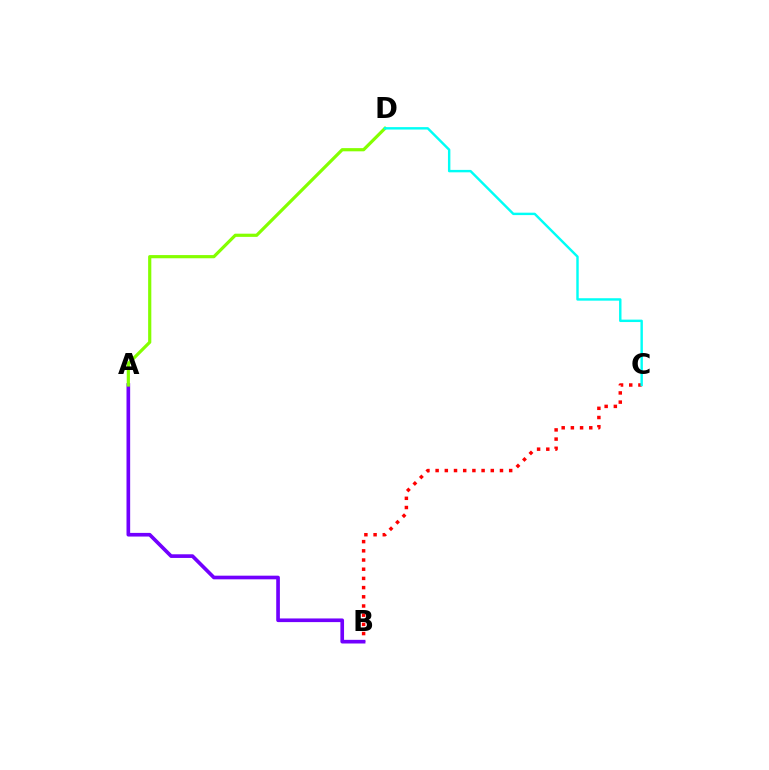{('B', 'C'): [{'color': '#ff0000', 'line_style': 'dotted', 'thickness': 2.5}], ('A', 'B'): [{'color': '#7200ff', 'line_style': 'solid', 'thickness': 2.63}], ('A', 'D'): [{'color': '#84ff00', 'line_style': 'solid', 'thickness': 2.29}], ('C', 'D'): [{'color': '#00fff6', 'line_style': 'solid', 'thickness': 1.75}]}